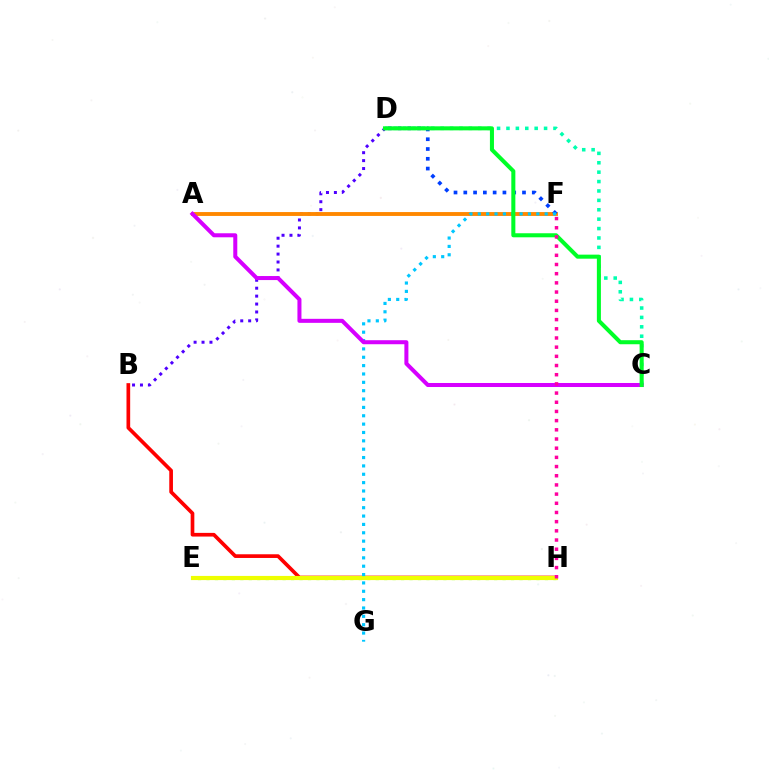{('E', 'H'): [{'color': '#66ff00', 'line_style': 'dotted', 'thickness': 2.3}, {'color': '#eeff00', 'line_style': 'solid', 'thickness': 2.99}], ('B', 'D'): [{'color': '#4f00ff', 'line_style': 'dotted', 'thickness': 2.15}], ('A', 'F'): [{'color': '#ff8800', 'line_style': 'solid', 'thickness': 2.79}], ('B', 'H'): [{'color': '#ff0000', 'line_style': 'solid', 'thickness': 2.65}], ('D', 'F'): [{'color': '#003fff', 'line_style': 'dotted', 'thickness': 2.66}], ('C', 'D'): [{'color': '#00ffaf', 'line_style': 'dotted', 'thickness': 2.55}, {'color': '#00ff27', 'line_style': 'solid', 'thickness': 2.91}], ('F', 'G'): [{'color': '#00c7ff', 'line_style': 'dotted', 'thickness': 2.27}], ('A', 'C'): [{'color': '#d600ff', 'line_style': 'solid', 'thickness': 2.89}], ('F', 'H'): [{'color': '#ff00a0', 'line_style': 'dotted', 'thickness': 2.5}]}